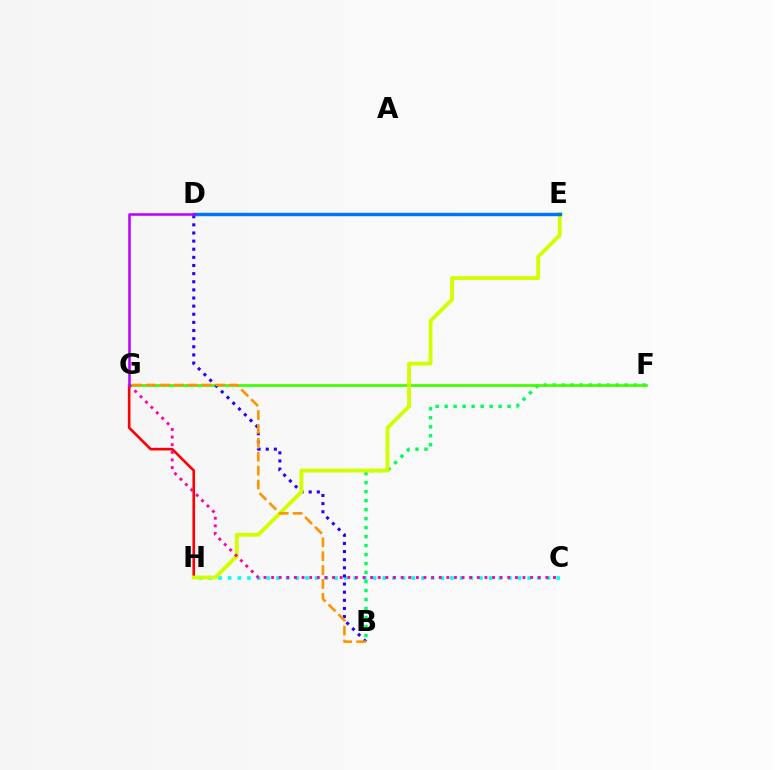{('G', 'H'): [{'color': '#ff0000', 'line_style': 'solid', 'thickness': 1.89}], ('B', 'F'): [{'color': '#00ff5c', 'line_style': 'dotted', 'thickness': 2.44}], ('C', 'H'): [{'color': '#00fff6', 'line_style': 'dotted', 'thickness': 2.63}], ('F', 'G'): [{'color': '#3dff00', 'line_style': 'solid', 'thickness': 1.95}], ('B', 'D'): [{'color': '#2500ff', 'line_style': 'dotted', 'thickness': 2.21}], ('E', 'H'): [{'color': '#d1ff00', 'line_style': 'solid', 'thickness': 2.77}], ('B', 'G'): [{'color': '#ff9400', 'line_style': 'dashed', 'thickness': 1.89}], ('C', 'G'): [{'color': '#ff00ac', 'line_style': 'dotted', 'thickness': 2.07}], ('D', 'E'): [{'color': '#0074ff', 'line_style': 'solid', 'thickness': 2.44}], ('D', 'G'): [{'color': '#b900ff', 'line_style': 'solid', 'thickness': 1.82}]}